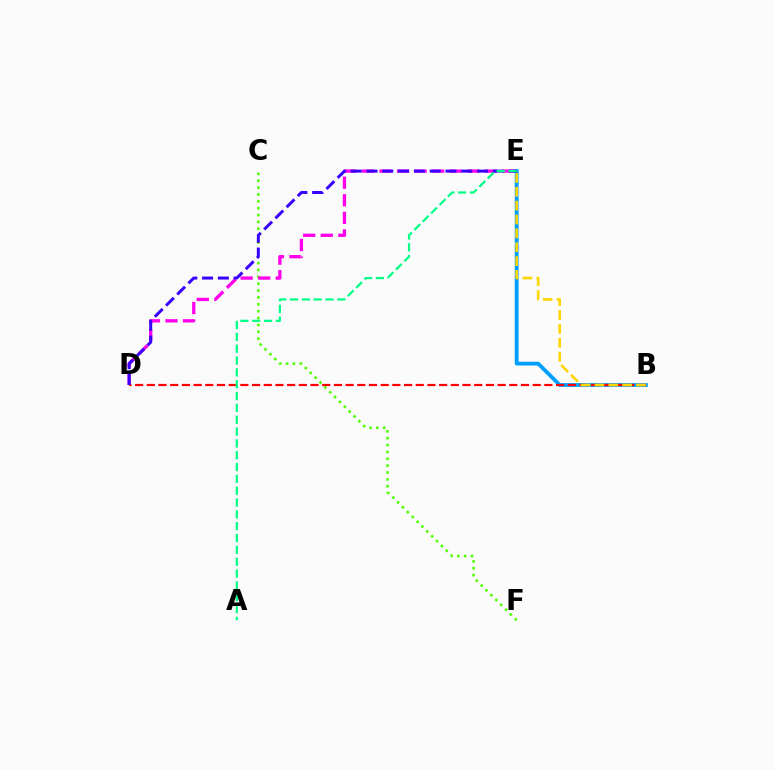{('C', 'F'): [{'color': '#4fff00', 'line_style': 'dotted', 'thickness': 1.86}], ('D', 'E'): [{'color': '#ff00ed', 'line_style': 'dashed', 'thickness': 2.39}, {'color': '#3700ff', 'line_style': 'dashed', 'thickness': 2.15}], ('B', 'E'): [{'color': '#009eff', 'line_style': 'solid', 'thickness': 2.74}, {'color': '#ffd500', 'line_style': 'dashed', 'thickness': 1.88}], ('B', 'D'): [{'color': '#ff0000', 'line_style': 'dashed', 'thickness': 1.59}], ('A', 'E'): [{'color': '#00ff86', 'line_style': 'dashed', 'thickness': 1.61}]}